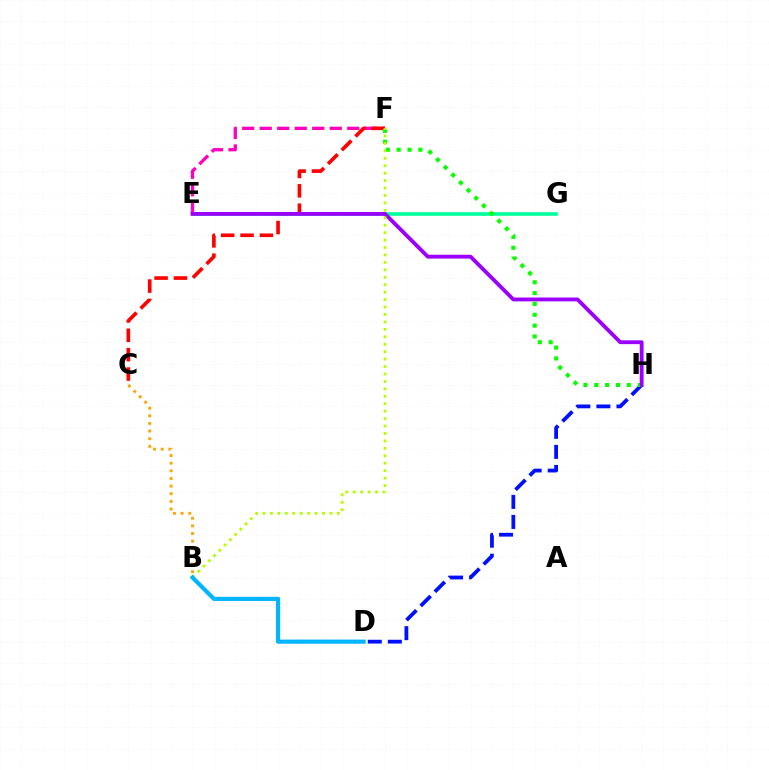{('E', 'F'): [{'color': '#ff00bd', 'line_style': 'dashed', 'thickness': 2.38}], ('D', 'H'): [{'color': '#0010ff', 'line_style': 'dashed', 'thickness': 2.73}], ('C', 'F'): [{'color': '#ff0000', 'line_style': 'dashed', 'thickness': 2.63}], ('B', 'C'): [{'color': '#ffa500', 'line_style': 'dotted', 'thickness': 2.08}], ('E', 'G'): [{'color': '#00ff9d', 'line_style': 'solid', 'thickness': 2.61}], ('F', 'H'): [{'color': '#08ff00', 'line_style': 'dotted', 'thickness': 2.94}], ('E', 'H'): [{'color': '#9b00ff', 'line_style': 'solid', 'thickness': 2.77}], ('B', 'F'): [{'color': '#b3ff00', 'line_style': 'dotted', 'thickness': 2.02}], ('B', 'D'): [{'color': '#00b5ff', 'line_style': 'solid', 'thickness': 2.98}]}